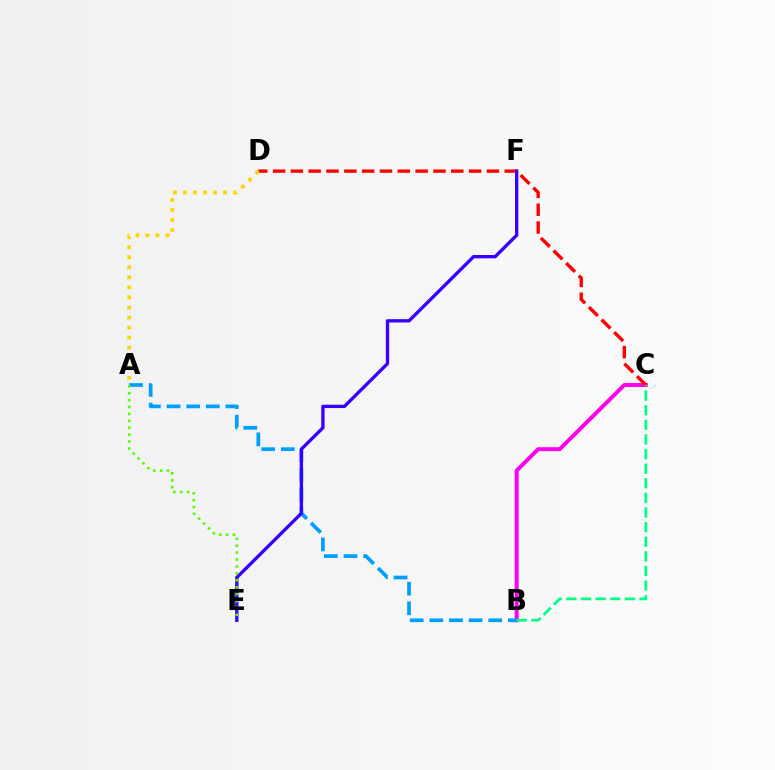{('B', 'C'): [{'color': '#ff00ed', 'line_style': 'solid', 'thickness': 2.85}, {'color': '#00ff86', 'line_style': 'dashed', 'thickness': 1.99}], ('A', 'B'): [{'color': '#009eff', 'line_style': 'dashed', 'thickness': 2.67}], ('C', 'D'): [{'color': '#ff0000', 'line_style': 'dashed', 'thickness': 2.42}], ('E', 'F'): [{'color': '#3700ff', 'line_style': 'solid', 'thickness': 2.4}], ('A', 'D'): [{'color': '#ffd500', 'line_style': 'dotted', 'thickness': 2.73}], ('A', 'E'): [{'color': '#4fff00', 'line_style': 'dotted', 'thickness': 1.88}]}